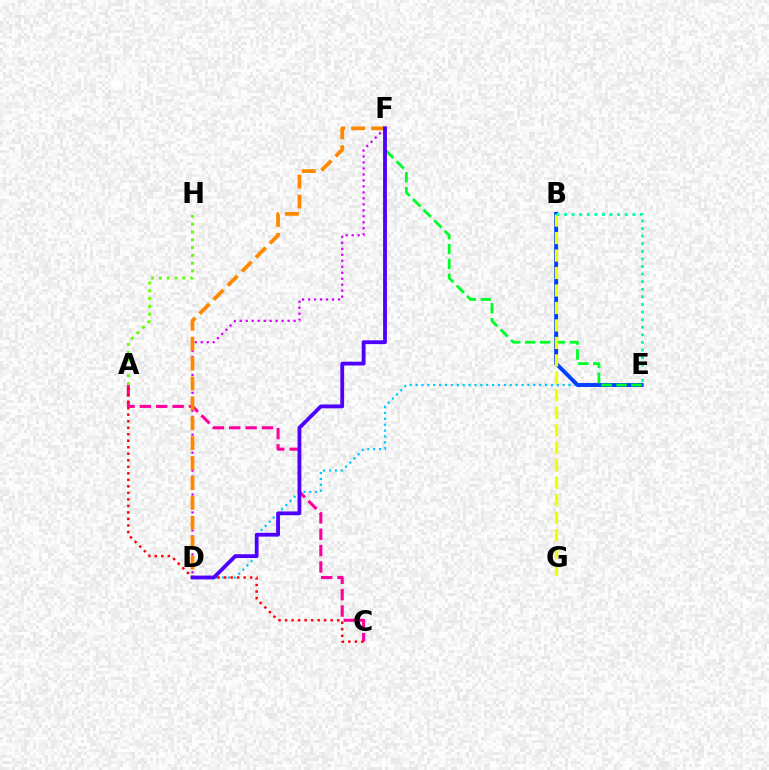{('A', 'H'): [{'color': '#66ff00', 'line_style': 'dotted', 'thickness': 2.12}], ('A', 'C'): [{'color': '#ff00a0', 'line_style': 'dashed', 'thickness': 2.22}, {'color': '#ff0000', 'line_style': 'dotted', 'thickness': 1.77}], ('D', 'E'): [{'color': '#00c7ff', 'line_style': 'dotted', 'thickness': 1.6}], ('B', 'E'): [{'color': '#003fff', 'line_style': 'solid', 'thickness': 2.8}, {'color': '#00ffaf', 'line_style': 'dotted', 'thickness': 2.06}], ('D', 'F'): [{'color': '#d600ff', 'line_style': 'dotted', 'thickness': 1.63}, {'color': '#ff8800', 'line_style': 'dashed', 'thickness': 2.7}, {'color': '#4f00ff', 'line_style': 'solid', 'thickness': 2.74}], ('E', 'F'): [{'color': '#00ff27', 'line_style': 'dashed', 'thickness': 2.03}], ('B', 'G'): [{'color': '#eeff00', 'line_style': 'dashed', 'thickness': 2.37}]}